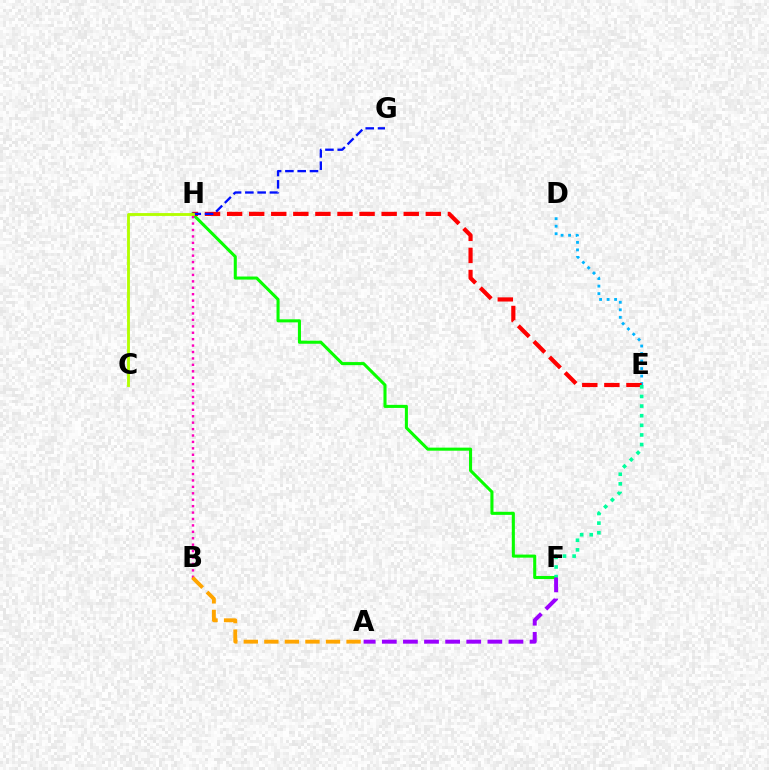{('D', 'E'): [{'color': '#00b5ff', 'line_style': 'dotted', 'thickness': 2.04}], ('F', 'H'): [{'color': '#08ff00', 'line_style': 'solid', 'thickness': 2.21}], ('E', 'H'): [{'color': '#ff0000', 'line_style': 'dashed', 'thickness': 3.0}], ('B', 'H'): [{'color': '#ff00bd', 'line_style': 'dotted', 'thickness': 1.74}], ('G', 'H'): [{'color': '#0010ff', 'line_style': 'dashed', 'thickness': 1.67}], ('C', 'H'): [{'color': '#b3ff00', 'line_style': 'solid', 'thickness': 2.06}], ('A', 'B'): [{'color': '#ffa500', 'line_style': 'dashed', 'thickness': 2.79}], ('E', 'F'): [{'color': '#00ff9d', 'line_style': 'dotted', 'thickness': 2.62}], ('A', 'F'): [{'color': '#9b00ff', 'line_style': 'dashed', 'thickness': 2.87}]}